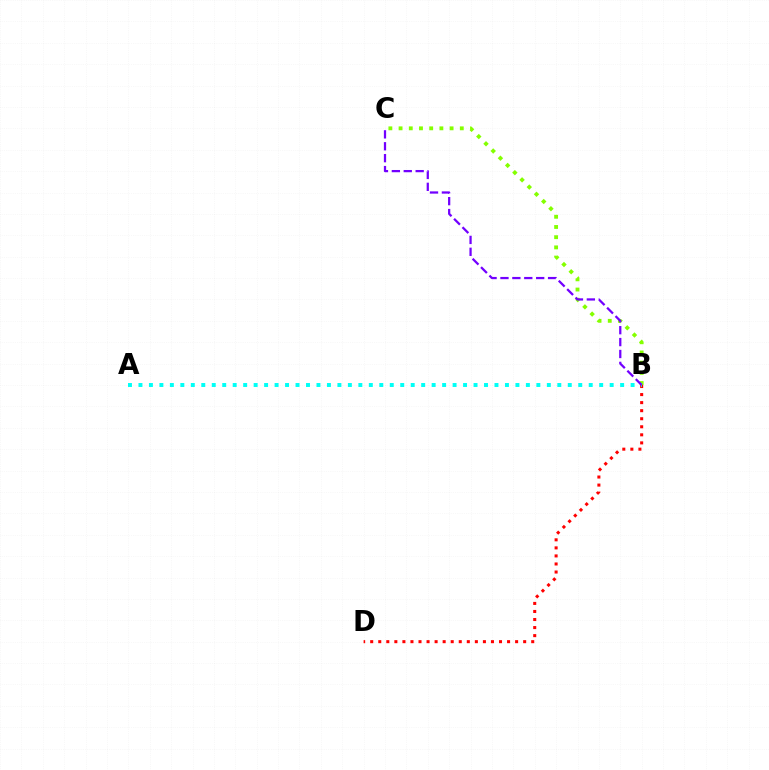{('B', 'C'): [{'color': '#84ff00', 'line_style': 'dotted', 'thickness': 2.77}, {'color': '#7200ff', 'line_style': 'dashed', 'thickness': 1.62}], ('B', 'D'): [{'color': '#ff0000', 'line_style': 'dotted', 'thickness': 2.19}], ('A', 'B'): [{'color': '#00fff6', 'line_style': 'dotted', 'thickness': 2.85}]}